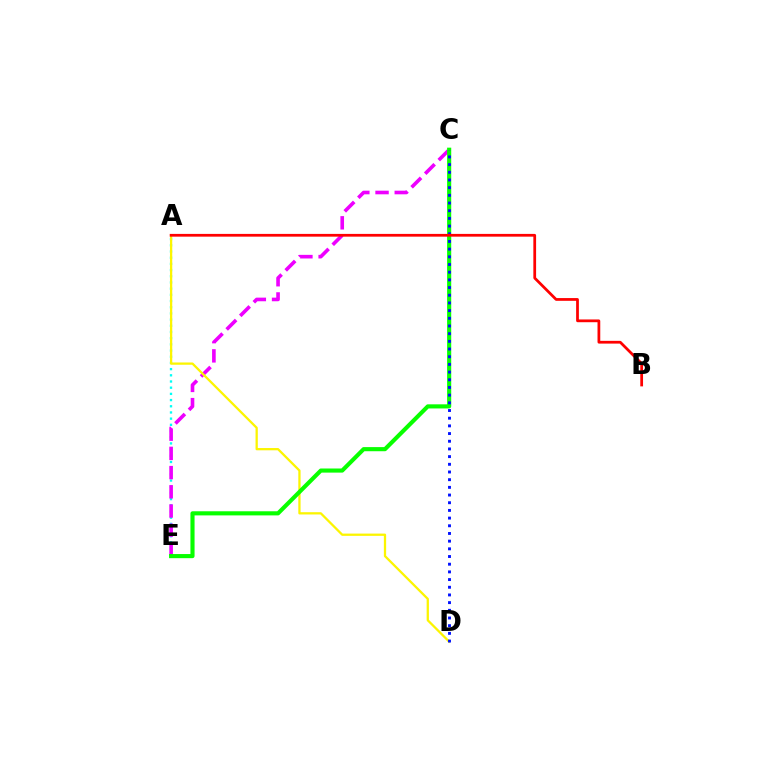{('A', 'E'): [{'color': '#00fff6', 'line_style': 'dotted', 'thickness': 1.68}], ('C', 'E'): [{'color': '#ee00ff', 'line_style': 'dashed', 'thickness': 2.61}, {'color': '#08ff00', 'line_style': 'solid', 'thickness': 2.97}], ('A', 'D'): [{'color': '#fcf500', 'line_style': 'solid', 'thickness': 1.64}], ('C', 'D'): [{'color': '#0010ff', 'line_style': 'dotted', 'thickness': 2.09}], ('A', 'B'): [{'color': '#ff0000', 'line_style': 'solid', 'thickness': 1.98}]}